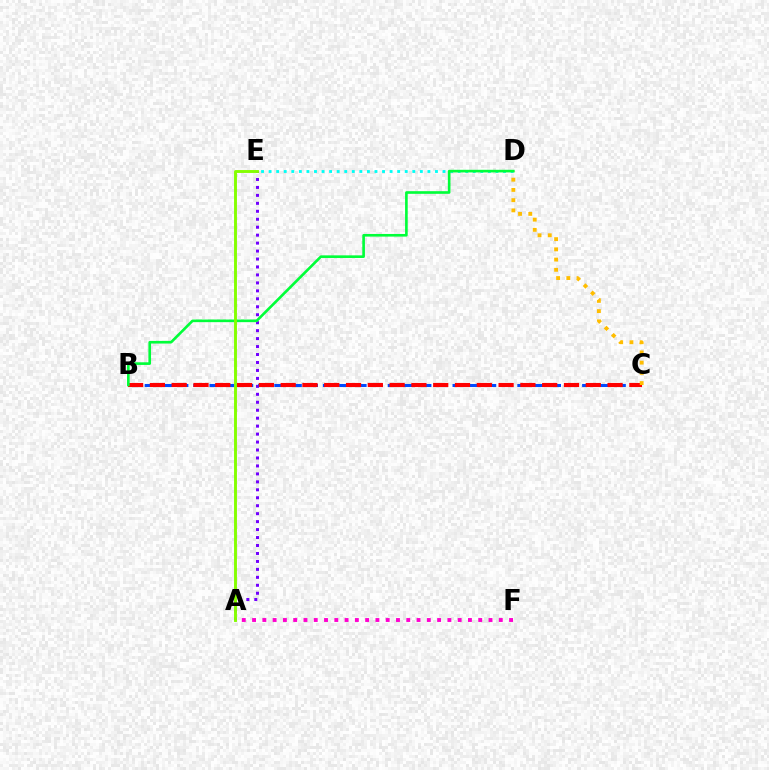{('A', 'E'): [{'color': '#7200ff', 'line_style': 'dotted', 'thickness': 2.16}, {'color': '#84ff00', 'line_style': 'solid', 'thickness': 2.09}], ('B', 'C'): [{'color': '#004bff', 'line_style': 'dashed', 'thickness': 2.2}, {'color': '#ff0000', 'line_style': 'dashed', 'thickness': 2.96}], ('A', 'F'): [{'color': '#ff00cf', 'line_style': 'dotted', 'thickness': 2.79}], ('D', 'E'): [{'color': '#00fff6', 'line_style': 'dotted', 'thickness': 2.05}], ('C', 'D'): [{'color': '#ffbd00', 'line_style': 'dotted', 'thickness': 2.78}], ('B', 'D'): [{'color': '#00ff39', 'line_style': 'solid', 'thickness': 1.9}]}